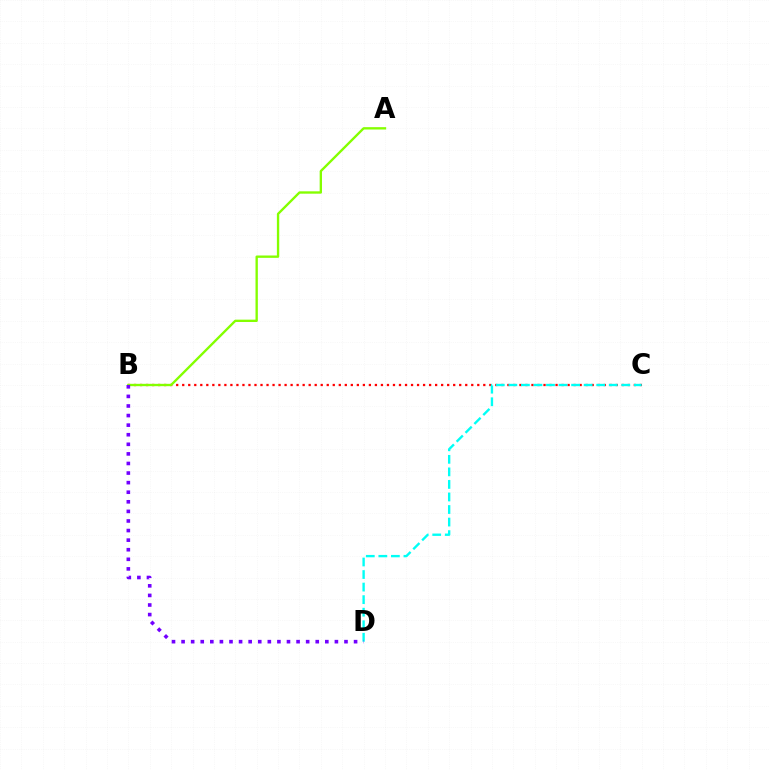{('B', 'C'): [{'color': '#ff0000', 'line_style': 'dotted', 'thickness': 1.64}], ('A', 'B'): [{'color': '#84ff00', 'line_style': 'solid', 'thickness': 1.69}], ('C', 'D'): [{'color': '#00fff6', 'line_style': 'dashed', 'thickness': 1.7}], ('B', 'D'): [{'color': '#7200ff', 'line_style': 'dotted', 'thickness': 2.6}]}